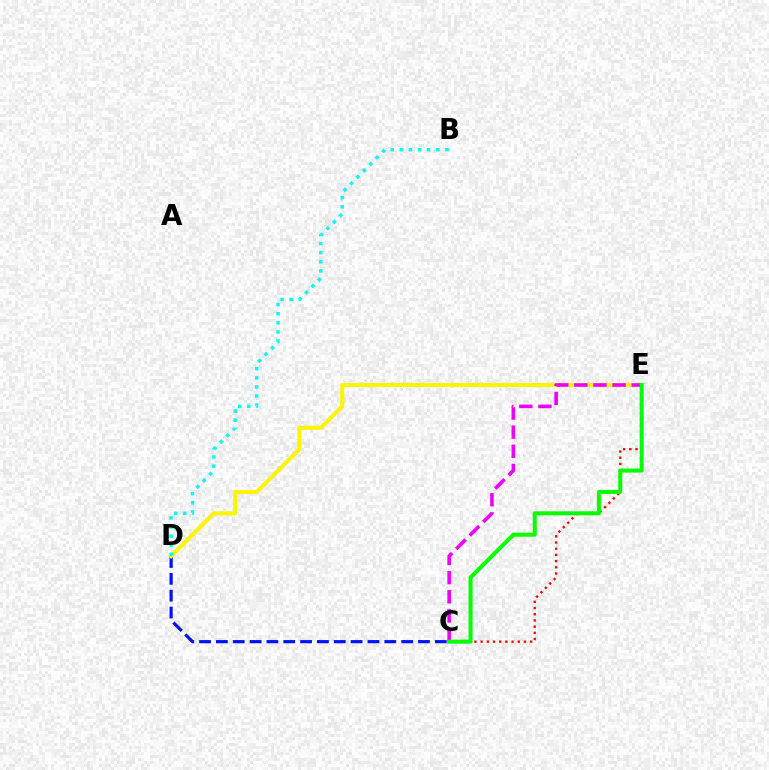{('C', 'D'): [{'color': '#0010ff', 'line_style': 'dashed', 'thickness': 2.29}], ('C', 'E'): [{'color': '#ff0000', 'line_style': 'dotted', 'thickness': 1.68}, {'color': '#ee00ff', 'line_style': 'dashed', 'thickness': 2.6}, {'color': '#08ff00', 'line_style': 'solid', 'thickness': 2.89}], ('D', 'E'): [{'color': '#fcf500', 'line_style': 'solid', 'thickness': 2.92}], ('B', 'D'): [{'color': '#00fff6', 'line_style': 'dotted', 'thickness': 2.48}]}